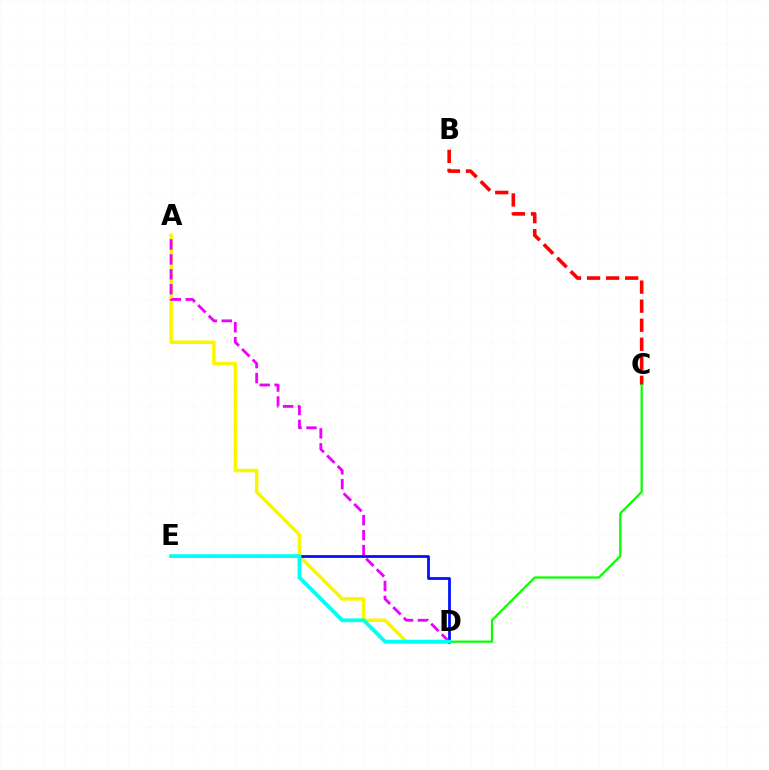{('A', 'D'): [{'color': '#fcf500', 'line_style': 'solid', 'thickness': 2.54}, {'color': '#ee00ff', 'line_style': 'dashed', 'thickness': 2.03}], ('B', 'C'): [{'color': '#ff0000', 'line_style': 'dashed', 'thickness': 2.59}], ('D', 'E'): [{'color': '#0010ff', 'line_style': 'solid', 'thickness': 1.98}, {'color': '#00fff6', 'line_style': 'solid', 'thickness': 2.75}], ('C', 'D'): [{'color': '#08ff00', 'line_style': 'solid', 'thickness': 1.61}]}